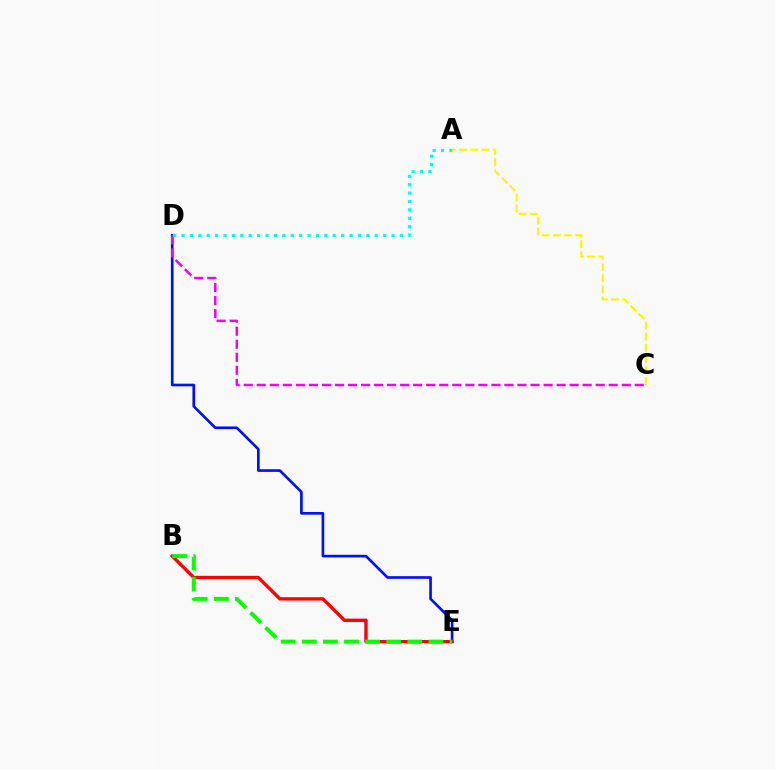{('D', 'E'): [{'color': '#0010ff', 'line_style': 'solid', 'thickness': 1.92}], ('C', 'D'): [{'color': '#ee00ff', 'line_style': 'dashed', 'thickness': 1.77}], ('B', 'E'): [{'color': '#ff0000', 'line_style': 'solid', 'thickness': 2.4}, {'color': '#08ff00', 'line_style': 'dashed', 'thickness': 2.87}], ('A', 'D'): [{'color': '#00fff6', 'line_style': 'dotted', 'thickness': 2.28}], ('A', 'C'): [{'color': '#fcf500', 'line_style': 'dashed', 'thickness': 1.51}]}